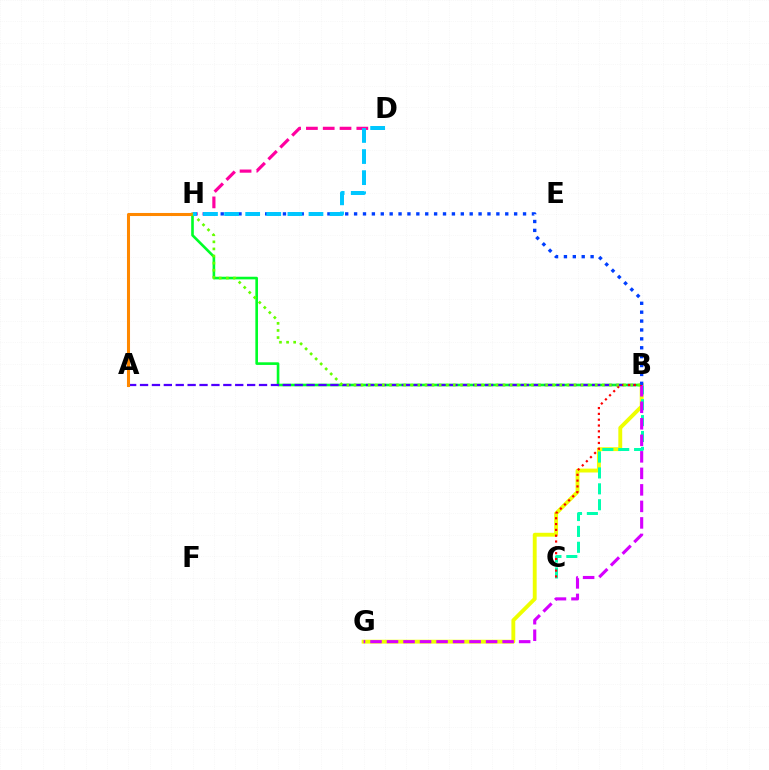{('B', 'G'): [{'color': '#eeff00', 'line_style': 'solid', 'thickness': 2.79}, {'color': '#d600ff', 'line_style': 'dashed', 'thickness': 2.24}], ('B', 'H'): [{'color': '#00ff27', 'line_style': 'solid', 'thickness': 1.89}, {'color': '#003fff', 'line_style': 'dotted', 'thickness': 2.42}, {'color': '#66ff00', 'line_style': 'dotted', 'thickness': 1.93}], ('B', 'C'): [{'color': '#00ffaf', 'line_style': 'dashed', 'thickness': 2.16}, {'color': '#ff0000', 'line_style': 'dotted', 'thickness': 1.58}], ('A', 'B'): [{'color': '#4f00ff', 'line_style': 'dashed', 'thickness': 1.62}], ('D', 'H'): [{'color': '#ff00a0', 'line_style': 'dashed', 'thickness': 2.28}, {'color': '#00c7ff', 'line_style': 'dashed', 'thickness': 2.87}], ('A', 'H'): [{'color': '#ff8800', 'line_style': 'solid', 'thickness': 2.2}]}